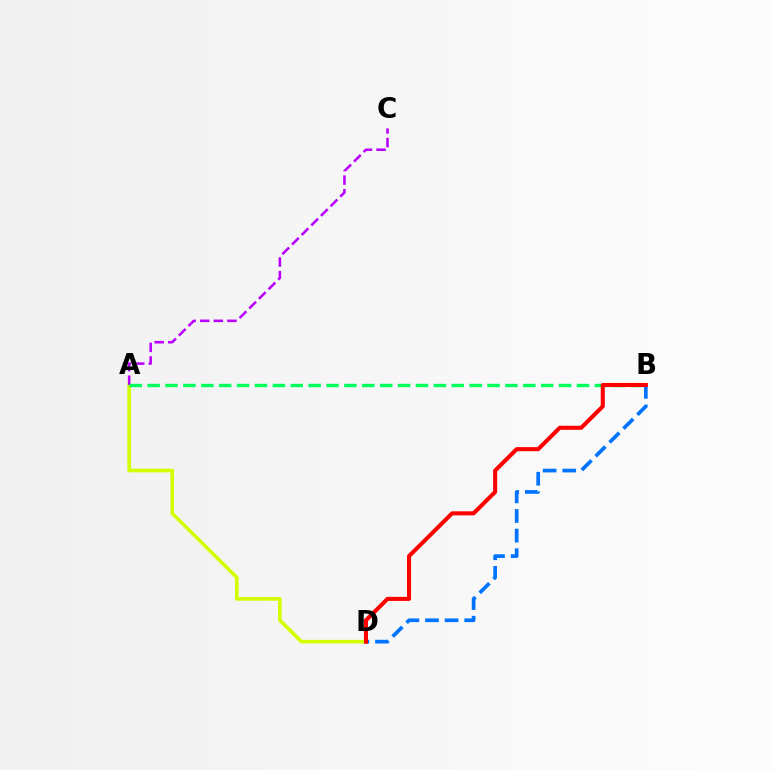{('A', 'D'): [{'color': '#d1ff00', 'line_style': 'solid', 'thickness': 2.61}], ('A', 'C'): [{'color': '#b900ff', 'line_style': 'dashed', 'thickness': 1.85}], ('B', 'D'): [{'color': '#0074ff', 'line_style': 'dashed', 'thickness': 2.66}, {'color': '#ff0000', 'line_style': 'solid', 'thickness': 2.93}], ('A', 'B'): [{'color': '#00ff5c', 'line_style': 'dashed', 'thickness': 2.43}]}